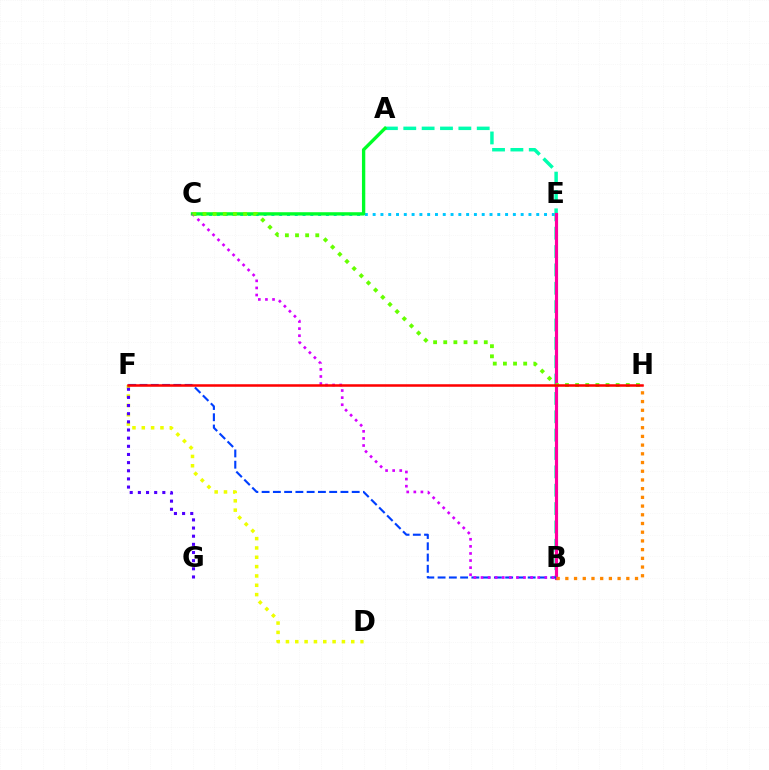{('C', 'E'): [{'color': '#00c7ff', 'line_style': 'dotted', 'thickness': 2.12}], ('A', 'B'): [{'color': '#00ffaf', 'line_style': 'dashed', 'thickness': 2.49}], ('B', 'E'): [{'color': '#ff00a0', 'line_style': 'solid', 'thickness': 2.27}], ('D', 'F'): [{'color': '#eeff00', 'line_style': 'dotted', 'thickness': 2.54}], ('A', 'C'): [{'color': '#00ff27', 'line_style': 'solid', 'thickness': 2.4}], ('B', 'F'): [{'color': '#003fff', 'line_style': 'dashed', 'thickness': 1.53}], ('B', 'C'): [{'color': '#d600ff', 'line_style': 'dotted', 'thickness': 1.93}], ('F', 'G'): [{'color': '#4f00ff', 'line_style': 'dotted', 'thickness': 2.21}], ('C', 'H'): [{'color': '#66ff00', 'line_style': 'dotted', 'thickness': 2.75}], ('B', 'H'): [{'color': '#ff8800', 'line_style': 'dotted', 'thickness': 2.37}], ('F', 'H'): [{'color': '#ff0000', 'line_style': 'solid', 'thickness': 1.82}]}